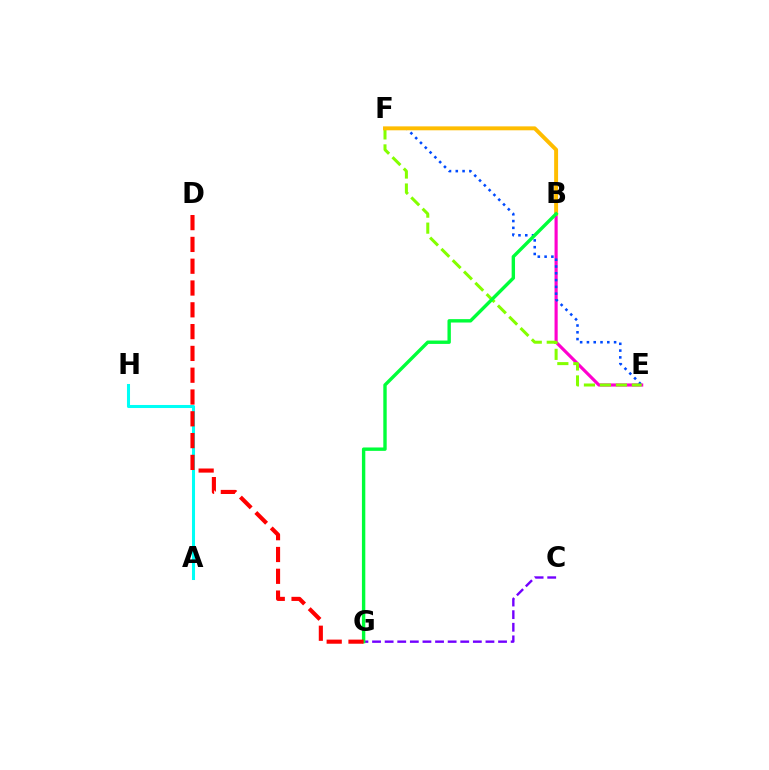{('A', 'H'): [{'color': '#00fff6', 'line_style': 'solid', 'thickness': 2.19}], ('C', 'G'): [{'color': '#7200ff', 'line_style': 'dashed', 'thickness': 1.71}], ('B', 'E'): [{'color': '#ff00cf', 'line_style': 'solid', 'thickness': 2.26}], ('E', 'F'): [{'color': '#004bff', 'line_style': 'dotted', 'thickness': 1.84}, {'color': '#84ff00', 'line_style': 'dashed', 'thickness': 2.17}], ('B', 'F'): [{'color': '#ffbd00', 'line_style': 'solid', 'thickness': 2.83}], ('B', 'G'): [{'color': '#00ff39', 'line_style': 'solid', 'thickness': 2.44}], ('D', 'G'): [{'color': '#ff0000', 'line_style': 'dashed', 'thickness': 2.96}]}